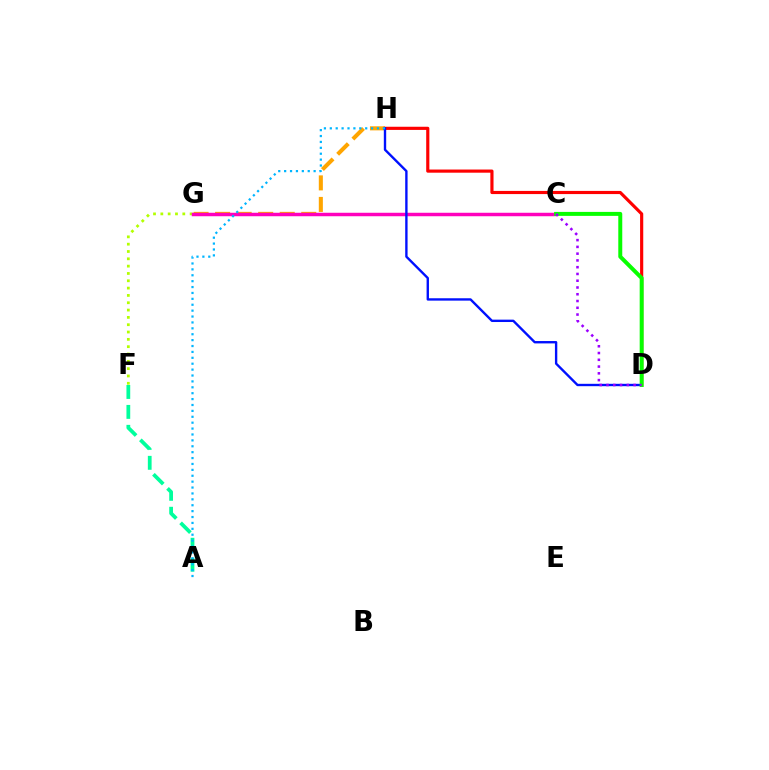{('G', 'H'): [{'color': '#ffa500', 'line_style': 'dashed', 'thickness': 2.93}], ('D', 'H'): [{'color': '#ff0000', 'line_style': 'solid', 'thickness': 2.28}, {'color': '#0010ff', 'line_style': 'solid', 'thickness': 1.71}], ('F', 'G'): [{'color': '#b3ff00', 'line_style': 'dotted', 'thickness': 1.99}], ('A', 'F'): [{'color': '#00ff9d', 'line_style': 'dashed', 'thickness': 2.71}], ('C', 'G'): [{'color': '#ff00bd', 'line_style': 'solid', 'thickness': 2.5}], ('C', 'D'): [{'color': '#08ff00', 'line_style': 'solid', 'thickness': 2.86}, {'color': '#9b00ff', 'line_style': 'dotted', 'thickness': 1.84}], ('A', 'H'): [{'color': '#00b5ff', 'line_style': 'dotted', 'thickness': 1.6}]}